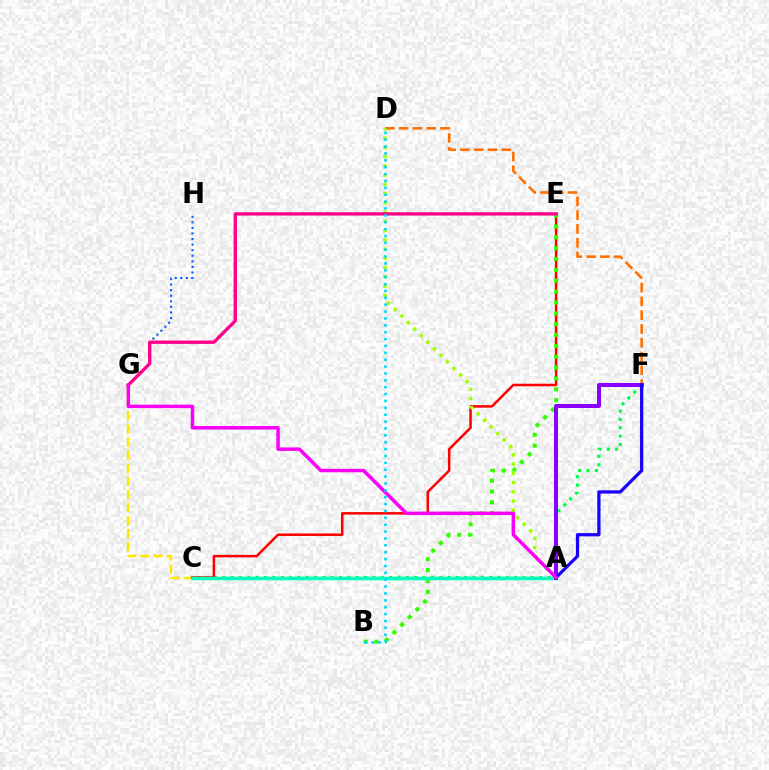{('C', 'F'): [{'color': '#00ff45', 'line_style': 'dotted', 'thickness': 2.27}], ('C', 'G'): [{'color': '#ffe600', 'line_style': 'dashed', 'thickness': 1.78}], ('C', 'E'): [{'color': '#ff0000', 'line_style': 'solid', 'thickness': 1.8}], ('D', 'F'): [{'color': '#ff7000', 'line_style': 'dashed', 'thickness': 1.87}], ('B', 'E'): [{'color': '#31ff00', 'line_style': 'dotted', 'thickness': 2.95}], ('G', 'H'): [{'color': '#005dff', 'line_style': 'dotted', 'thickness': 1.51}], ('A', 'C'): [{'color': '#00ffbb', 'line_style': 'solid', 'thickness': 2.52}], ('A', 'F'): [{'color': '#8a00ff', 'line_style': 'solid', 'thickness': 2.88}, {'color': '#1900ff', 'line_style': 'solid', 'thickness': 2.34}], ('A', 'D'): [{'color': '#a2ff00', 'line_style': 'dotted', 'thickness': 2.51}], ('E', 'G'): [{'color': '#ff0088', 'line_style': 'solid', 'thickness': 2.41}], ('A', 'G'): [{'color': '#fa00f9', 'line_style': 'solid', 'thickness': 2.5}], ('B', 'D'): [{'color': '#00d3ff', 'line_style': 'dotted', 'thickness': 1.87}]}